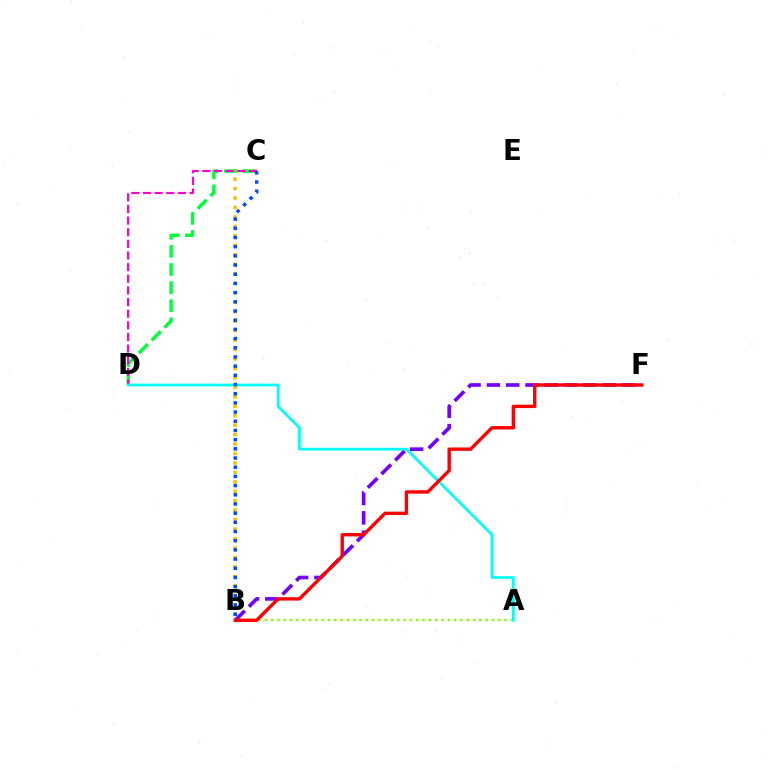{('B', 'C'): [{'color': '#ffbd00', 'line_style': 'dotted', 'thickness': 2.57}, {'color': '#004bff', 'line_style': 'dotted', 'thickness': 2.5}], ('C', 'D'): [{'color': '#00ff39', 'line_style': 'dashed', 'thickness': 2.46}, {'color': '#ff00cf', 'line_style': 'dashed', 'thickness': 1.58}], ('A', 'B'): [{'color': '#84ff00', 'line_style': 'dotted', 'thickness': 1.71}], ('B', 'F'): [{'color': '#7200ff', 'line_style': 'dashed', 'thickness': 2.62}, {'color': '#ff0000', 'line_style': 'solid', 'thickness': 2.43}], ('A', 'D'): [{'color': '#00fff6', 'line_style': 'solid', 'thickness': 1.98}]}